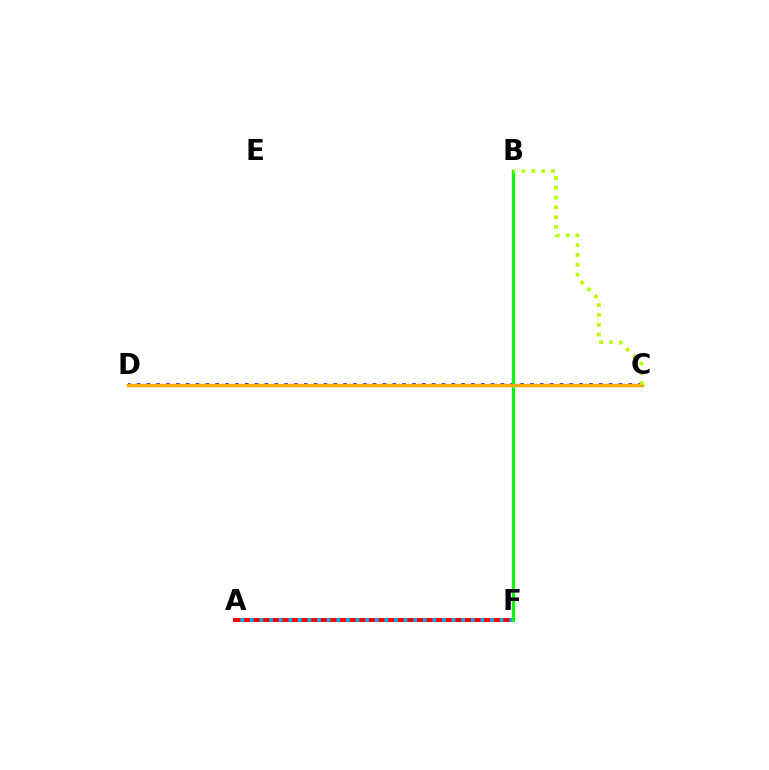{('A', 'F'): [{'color': '#ff00bd', 'line_style': 'dashed', 'thickness': 2.69}, {'color': '#ff0000', 'line_style': 'solid', 'thickness': 2.86}, {'color': '#00b5ff', 'line_style': 'dotted', 'thickness': 2.61}], ('B', 'F'): [{'color': '#9b00ff', 'line_style': 'solid', 'thickness': 1.62}, {'color': '#00ff9d', 'line_style': 'solid', 'thickness': 1.82}, {'color': '#08ff00', 'line_style': 'solid', 'thickness': 2.07}], ('C', 'D'): [{'color': '#0010ff', 'line_style': 'dotted', 'thickness': 2.67}, {'color': '#ffa500', 'line_style': 'solid', 'thickness': 2.51}], ('B', 'C'): [{'color': '#b3ff00', 'line_style': 'dotted', 'thickness': 2.67}]}